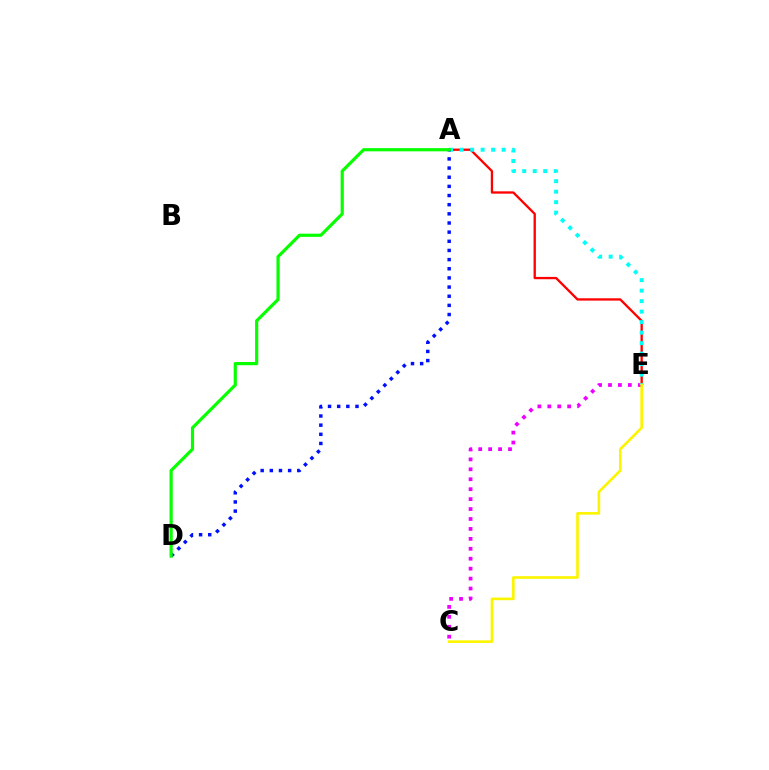{('C', 'E'): [{'color': '#ee00ff', 'line_style': 'dotted', 'thickness': 2.7}, {'color': '#fcf500', 'line_style': 'solid', 'thickness': 1.9}], ('A', 'E'): [{'color': '#ff0000', 'line_style': 'solid', 'thickness': 1.67}, {'color': '#00fff6', 'line_style': 'dotted', 'thickness': 2.85}], ('A', 'D'): [{'color': '#0010ff', 'line_style': 'dotted', 'thickness': 2.49}, {'color': '#08ff00', 'line_style': 'solid', 'thickness': 2.3}]}